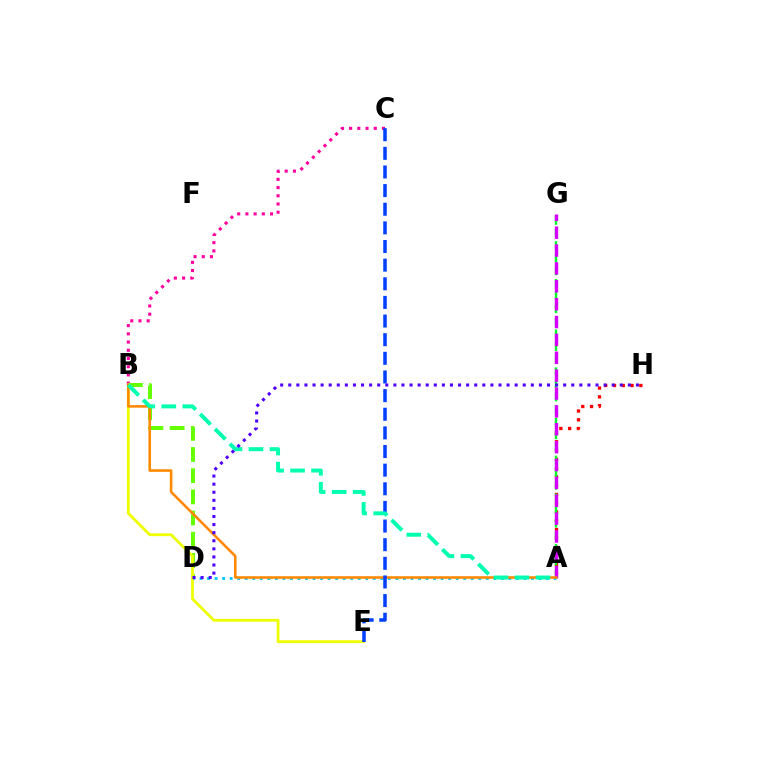{('B', 'C'): [{'color': '#ff00a0', 'line_style': 'dotted', 'thickness': 2.23}], ('B', 'D'): [{'color': '#66ff00', 'line_style': 'dashed', 'thickness': 2.88}], ('A', 'H'): [{'color': '#ff0000', 'line_style': 'dotted', 'thickness': 2.39}], ('A', 'G'): [{'color': '#00ff27', 'line_style': 'dashed', 'thickness': 1.71}, {'color': '#d600ff', 'line_style': 'dashed', 'thickness': 2.43}], ('B', 'E'): [{'color': '#eeff00', 'line_style': 'solid', 'thickness': 2.02}], ('A', 'D'): [{'color': '#00c7ff', 'line_style': 'dotted', 'thickness': 2.05}], ('A', 'B'): [{'color': '#ff8800', 'line_style': 'solid', 'thickness': 1.86}, {'color': '#00ffaf', 'line_style': 'dashed', 'thickness': 2.85}], ('C', 'E'): [{'color': '#003fff', 'line_style': 'dashed', 'thickness': 2.53}], ('D', 'H'): [{'color': '#4f00ff', 'line_style': 'dotted', 'thickness': 2.2}]}